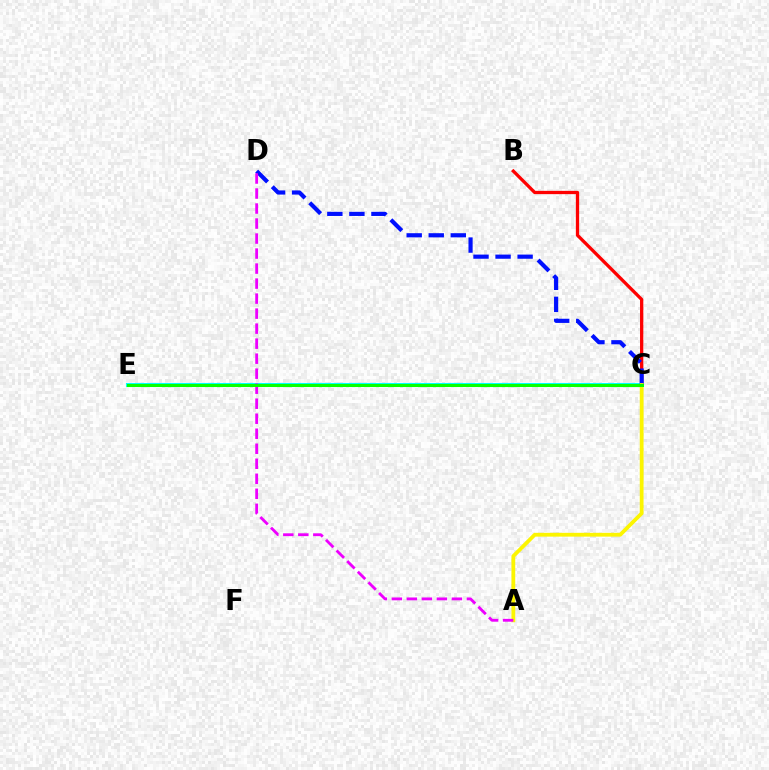{('C', 'E'): [{'color': '#00fff6', 'line_style': 'solid', 'thickness': 2.95}, {'color': '#08ff00', 'line_style': 'solid', 'thickness': 2.16}], ('B', 'C'): [{'color': '#ff0000', 'line_style': 'solid', 'thickness': 2.37}], ('C', 'D'): [{'color': '#0010ff', 'line_style': 'dashed', 'thickness': 3.0}], ('A', 'C'): [{'color': '#fcf500', 'line_style': 'solid', 'thickness': 2.73}], ('A', 'D'): [{'color': '#ee00ff', 'line_style': 'dashed', 'thickness': 2.04}]}